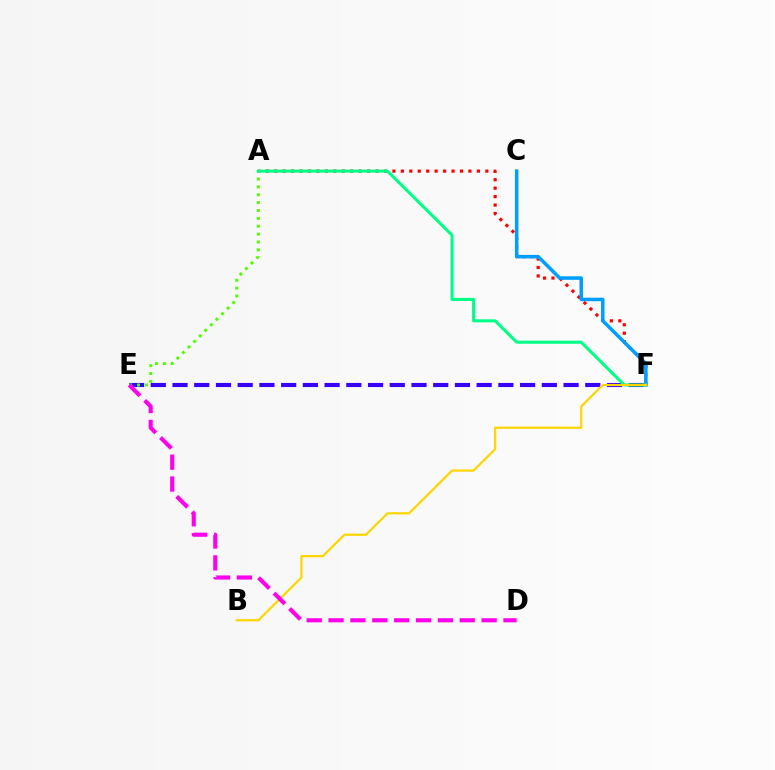{('A', 'F'): [{'color': '#ff0000', 'line_style': 'dotted', 'thickness': 2.3}, {'color': '#00ff86', 'line_style': 'solid', 'thickness': 2.2}], ('E', 'F'): [{'color': '#3700ff', 'line_style': 'dashed', 'thickness': 2.95}], ('A', 'E'): [{'color': '#4fff00', 'line_style': 'dotted', 'thickness': 2.14}], ('C', 'F'): [{'color': '#009eff', 'line_style': 'solid', 'thickness': 2.54}], ('B', 'F'): [{'color': '#ffd500', 'line_style': 'solid', 'thickness': 1.59}], ('D', 'E'): [{'color': '#ff00ed', 'line_style': 'dashed', 'thickness': 2.97}]}